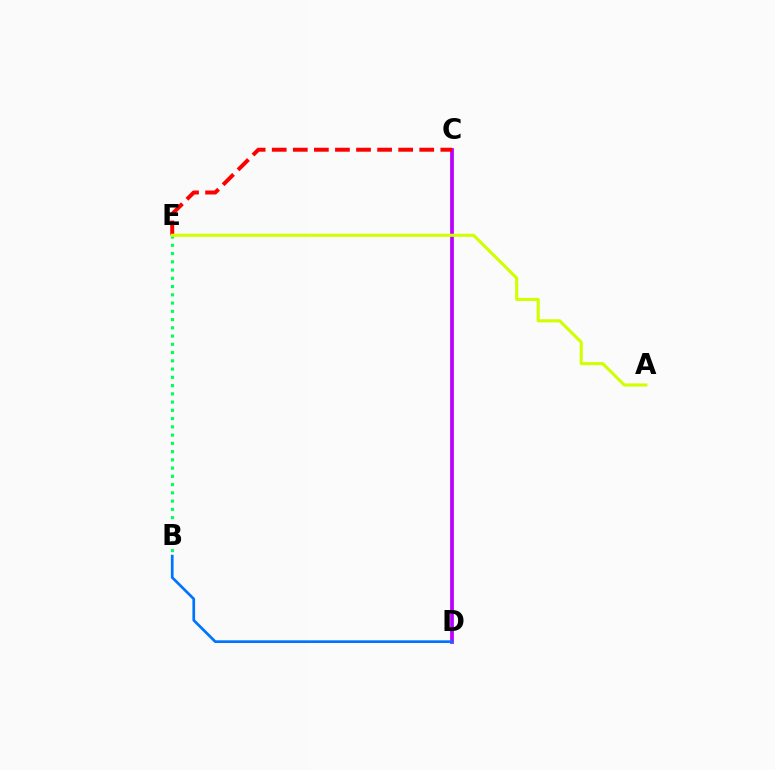{('C', 'D'): [{'color': '#b900ff', 'line_style': 'solid', 'thickness': 2.7}], ('B', 'D'): [{'color': '#0074ff', 'line_style': 'solid', 'thickness': 1.95}], ('C', 'E'): [{'color': '#ff0000', 'line_style': 'dashed', 'thickness': 2.86}], ('B', 'E'): [{'color': '#00ff5c', 'line_style': 'dotted', 'thickness': 2.24}], ('A', 'E'): [{'color': '#d1ff00', 'line_style': 'solid', 'thickness': 2.23}]}